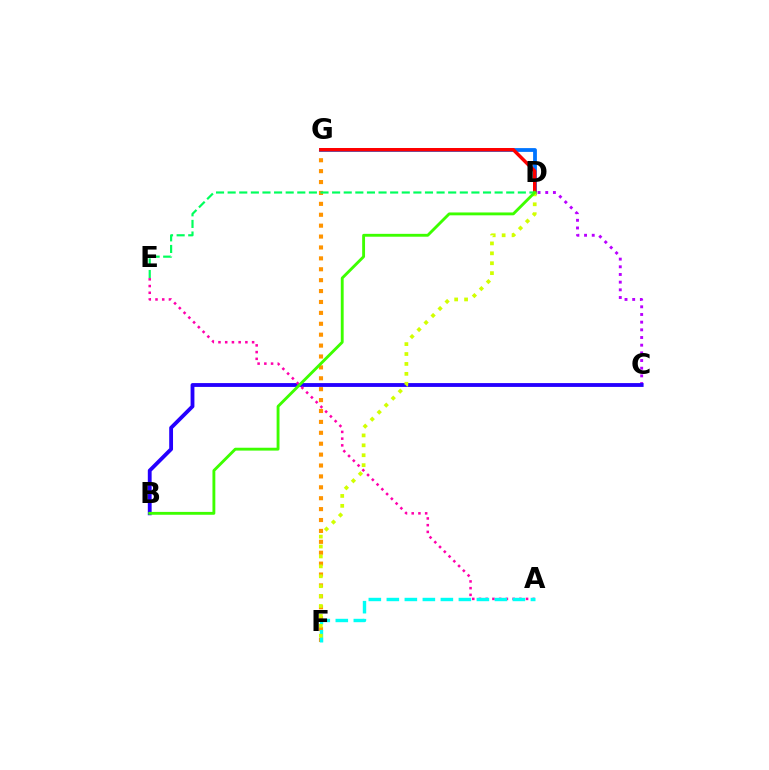{('C', 'D'): [{'color': '#b900ff', 'line_style': 'dotted', 'thickness': 2.09}], ('F', 'G'): [{'color': '#ff9400', 'line_style': 'dotted', 'thickness': 2.96}], ('B', 'C'): [{'color': '#2500ff', 'line_style': 'solid', 'thickness': 2.76}], ('A', 'E'): [{'color': '#ff00ac', 'line_style': 'dotted', 'thickness': 1.83}], ('D', 'G'): [{'color': '#0074ff', 'line_style': 'solid', 'thickness': 2.73}, {'color': '#ff0000', 'line_style': 'solid', 'thickness': 2.48}], ('A', 'F'): [{'color': '#00fff6', 'line_style': 'dashed', 'thickness': 2.45}], ('D', 'E'): [{'color': '#00ff5c', 'line_style': 'dashed', 'thickness': 1.58}], ('D', 'F'): [{'color': '#d1ff00', 'line_style': 'dotted', 'thickness': 2.69}], ('B', 'D'): [{'color': '#3dff00', 'line_style': 'solid', 'thickness': 2.06}]}